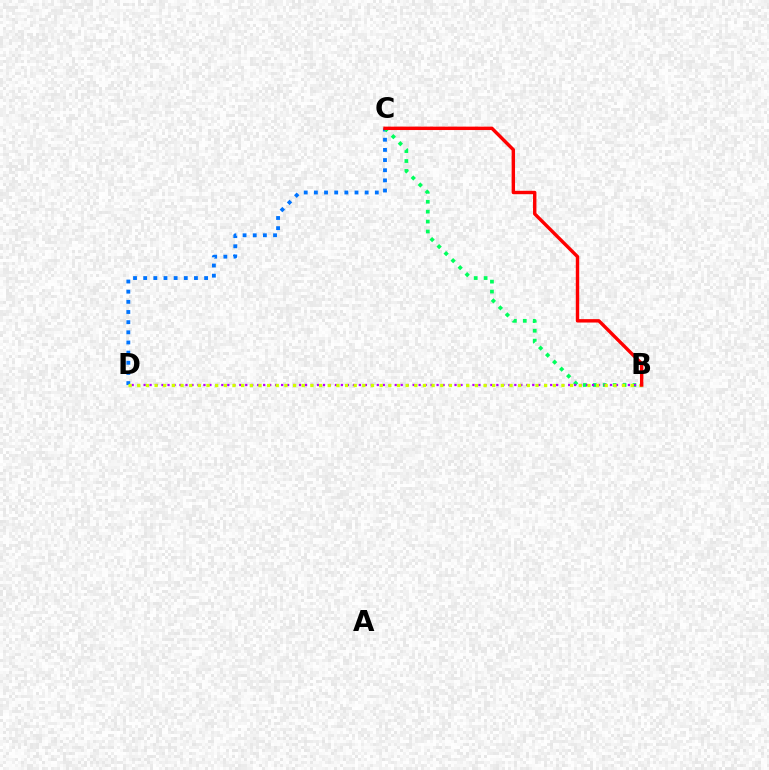{('C', 'D'): [{'color': '#0074ff', 'line_style': 'dotted', 'thickness': 2.76}], ('B', 'C'): [{'color': '#00ff5c', 'line_style': 'dotted', 'thickness': 2.69}, {'color': '#ff0000', 'line_style': 'solid', 'thickness': 2.45}], ('B', 'D'): [{'color': '#b900ff', 'line_style': 'dotted', 'thickness': 1.62}, {'color': '#d1ff00', 'line_style': 'dotted', 'thickness': 2.35}]}